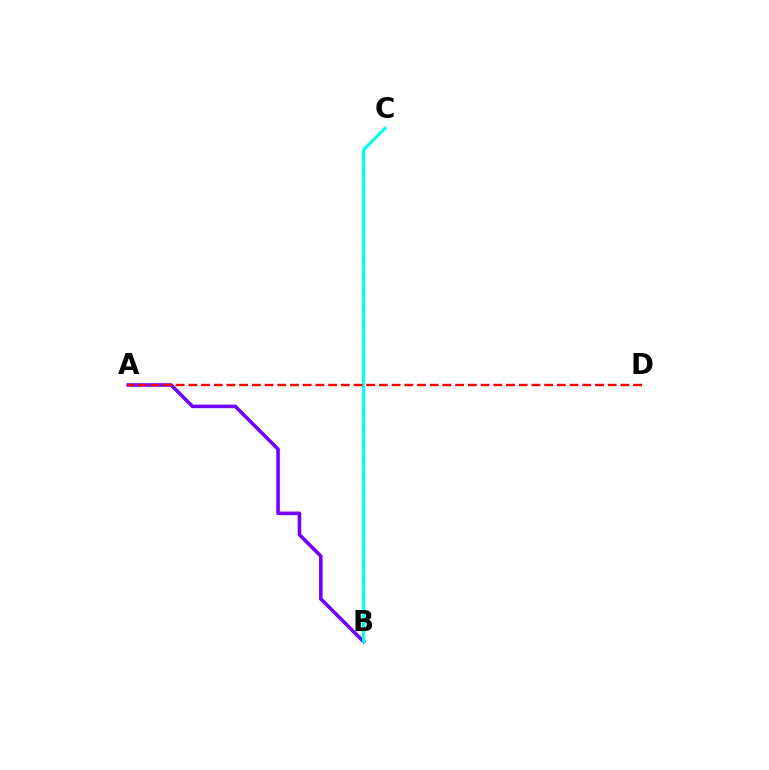{('A', 'B'): [{'color': '#7200ff', 'line_style': 'solid', 'thickness': 2.57}], ('B', 'C'): [{'color': '#84ff00', 'line_style': 'dashed', 'thickness': 2.07}, {'color': '#00fff6', 'line_style': 'solid', 'thickness': 2.21}], ('A', 'D'): [{'color': '#ff0000', 'line_style': 'dashed', 'thickness': 1.73}]}